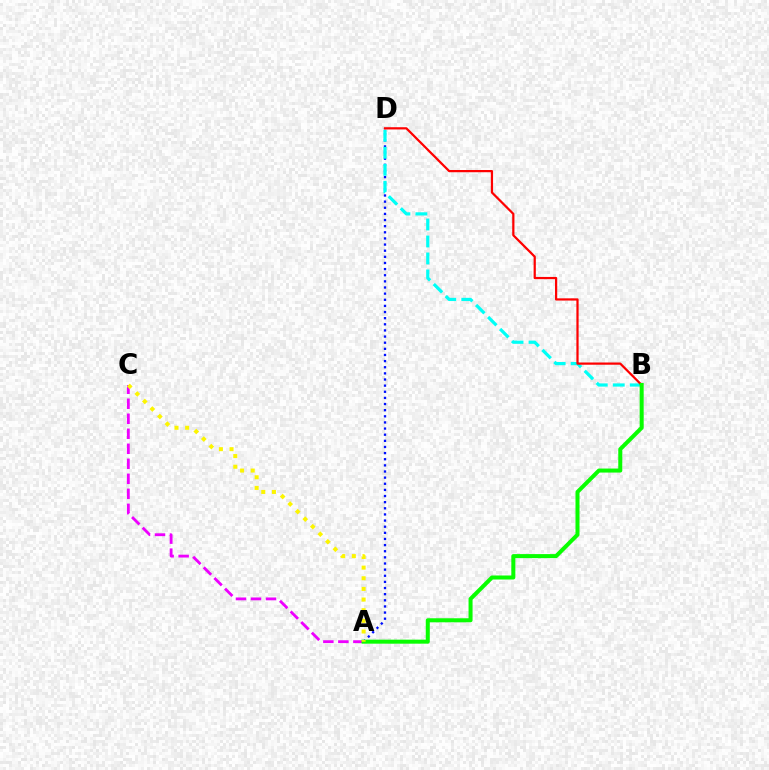{('A', 'D'): [{'color': '#0010ff', 'line_style': 'dotted', 'thickness': 1.67}], ('B', 'D'): [{'color': '#00fff6', 'line_style': 'dashed', 'thickness': 2.31}, {'color': '#ff0000', 'line_style': 'solid', 'thickness': 1.6}], ('A', 'C'): [{'color': '#ee00ff', 'line_style': 'dashed', 'thickness': 2.04}, {'color': '#fcf500', 'line_style': 'dotted', 'thickness': 2.89}], ('A', 'B'): [{'color': '#08ff00', 'line_style': 'solid', 'thickness': 2.89}]}